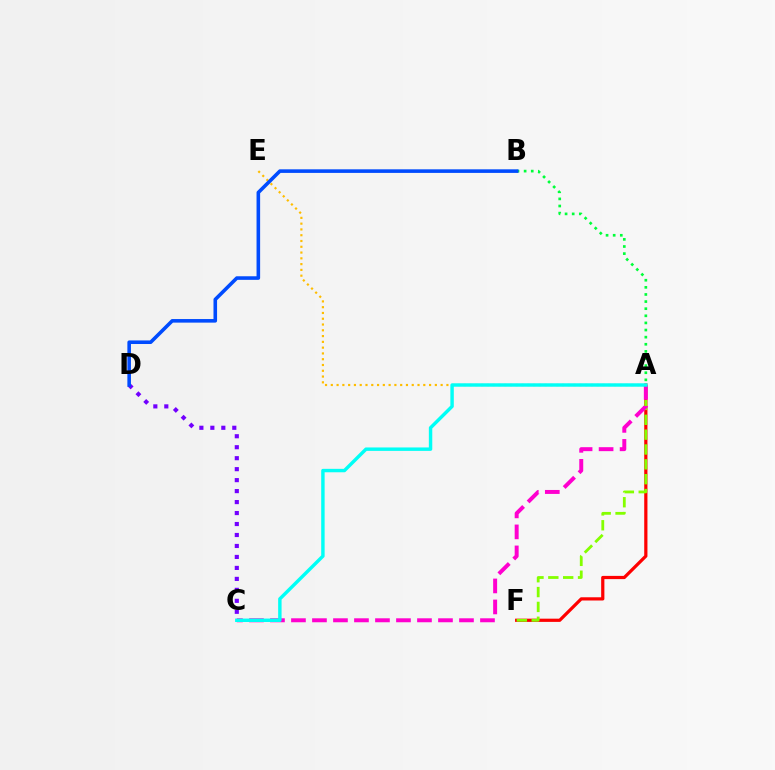{('A', 'F'): [{'color': '#ff0000', 'line_style': 'solid', 'thickness': 2.32}, {'color': '#84ff00', 'line_style': 'dashed', 'thickness': 2.02}], ('A', 'E'): [{'color': '#ffbd00', 'line_style': 'dotted', 'thickness': 1.57}], ('A', 'B'): [{'color': '#00ff39', 'line_style': 'dotted', 'thickness': 1.93}], ('C', 'D'): [{'color': '#7200ff', 'line_style': 'dotted', 'thickness': 2.98}], ('A', 'C'): [{'color': '#ff00cf', 'line_style': 'dashed', 'thickness': 2.85}, {'color': '#00fff6', 'line_style': 'solid', 'thickness': 2.47}], ('B', 'D'): [{'color': '#004bff', 'line_style': 'solid', 'thickness': 2.58}]}